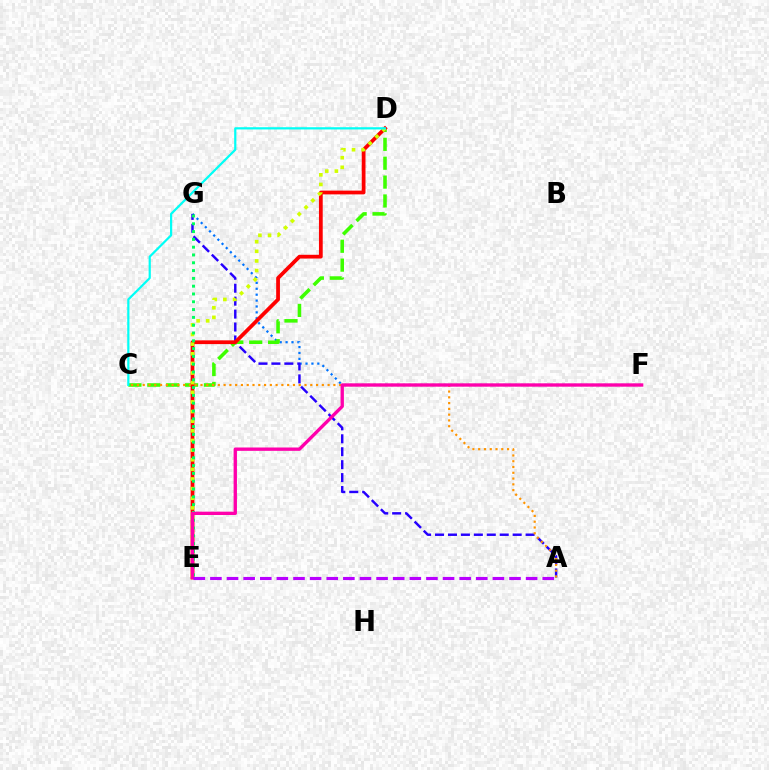{('F', 'G'): [{'color': '#0074ff', 'line_style': 'dotted', 'thickness': 1.6}], ('A', 'G'): [{'color': '#2500ff', 'line_style': 'dashed', 'thickness': 1.76}], ('C', 'D'): [{'color': '#3dff00', 'line_style': 'dashed', 'thickness': 2.57}, {'color': '#00fff6', 'line_style': 'solid', 'thickness': 1.59}], ('D', 'E'): [{'color': '#ff0000', 'line_style': 'solid', 'thickness': 2.71}, {'color': '#d1ff00', 'line_style': 'dotted', 'thickness': 2.62}], ('A', 'C'): [{'color': '#ff9400', 'line_style': 'dotted', 'thickness': 1.57}], ('E', 'G'): [{'color': '#00ff5c', 'line_style': 'dotted', 'thickness': 2.12}], ('E', 'F'): [{'color': '#ff00ac', 'line_style': 'solid', 'thickness': 2.41}], ('A', 'E'): [{'color': '#b900ff', 'line_style': 'dashed', 'thickness': 2.26}]}